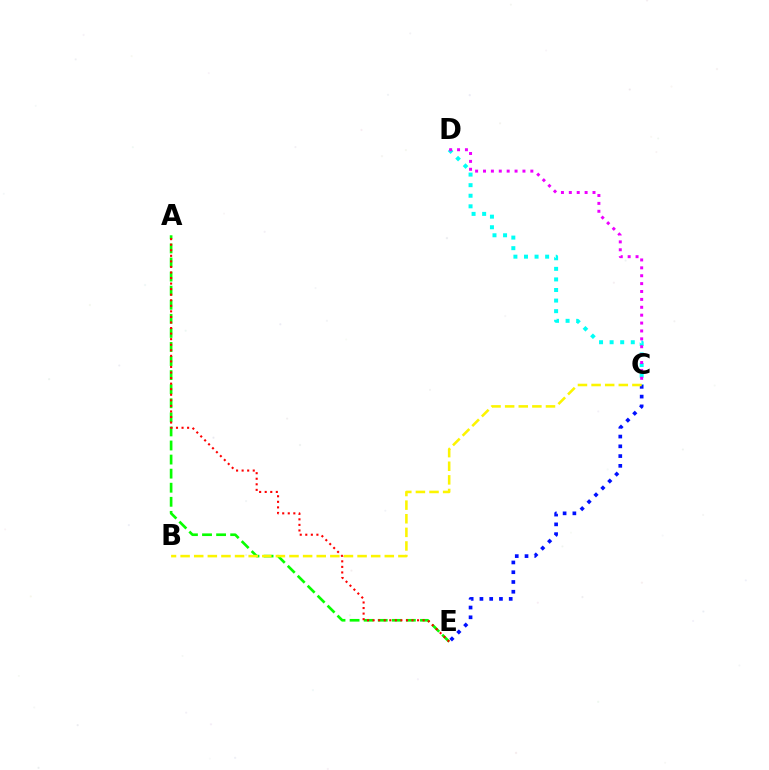{('C', 'D'): [{'color': '#00fff6', 'line_style': 'dotted', 'thickness': 2.87}, {'color': '#ee00ff', 'line_style': 'dotted', 'thickness': 2.14}], ('A', 'E'): [{'color': '#08ff00', 'line_style': 'dashed', 'thickness': 1.91}, {'color': '#ff0000', 'line_style': 'dotted', 'thickness': 1.51}], ('C', 'E'): [{'color': '#0010ff', 'line_style': 'dotted', 'thickness': 2.65}], ('B', 'C'): [{'color': '#fcf500', 'line_style': 'dashed', 'thickness': 1.85}]}